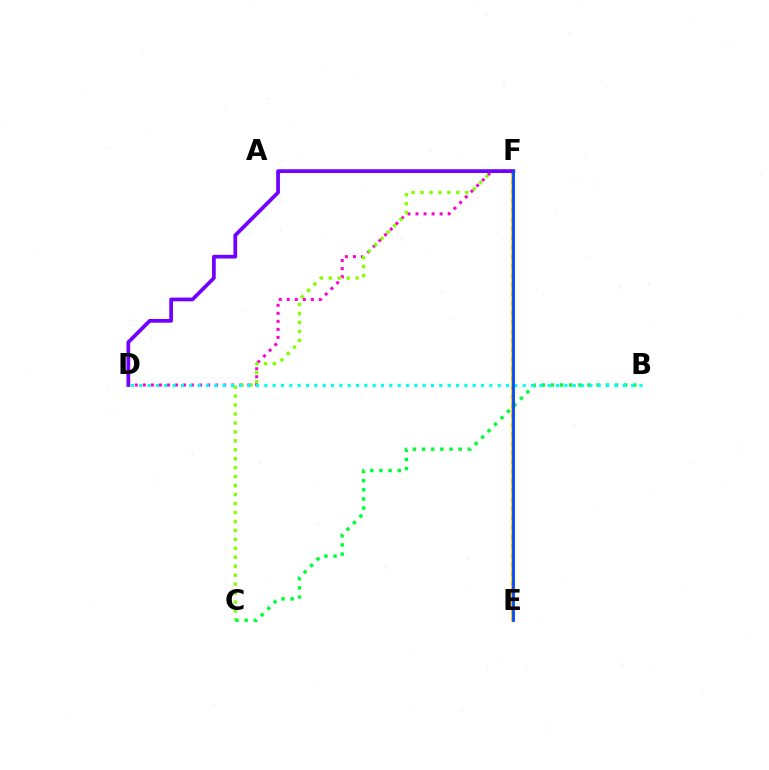{('D', 'F'): [{'color': '#ff00cf', 'line_style': 'dotted', 'thickness': 2.18}, {'color': '#7200ff', 'line_style': 'solid', 'thickness': 2.69}], ('C', 'F'): [{'color': '#84ff00', 'line_style': 'dotted', 'thickness': 2.43}], ('E', 'F'): [{'color': '#ff0000', 'line_style': 'dotted', 'thickness': 2.54}, {'color': '#ffbd00', 'line_style': 'solid', 'thickness': 2.58}, {'color': '#004bff', 'line_style': 'solid', 'thickness': 1.99}], ('B', 'C'): [{'color': '#00ff39', 'line_style': 'dotted', 'thickness': 2.48}], ('B', 'D'): [{'color': '#00fff6', 'line_style': 'dotted', 'thickness': 2.26}]}